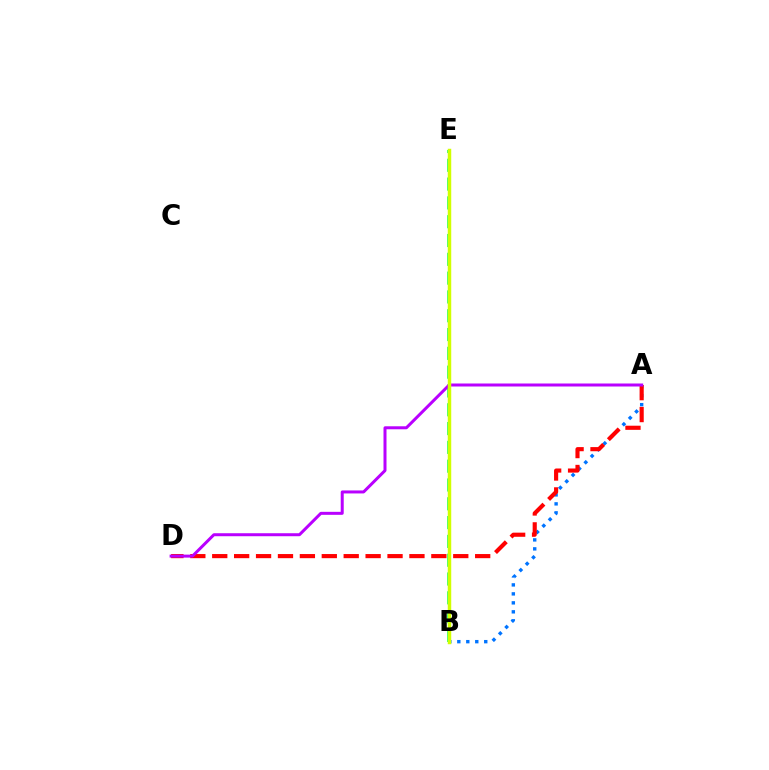{('A', 'B'): [{'color': '#0074ff', 'line_style': 'dotted', 'thickness': 2.44}], ('A', 'D'): [{'color': '#ff0000', 'line_style': 'dashed', 'thickness': 2.98}, {'color': '#b900ff', 'line_style': 'solid', 'thickness': 2.16}], ('B', 'E'): [{'color': '#00ff5c', 'line_style': 'dashed', 'thickness': 2.55}, {'color': '#d1ff00', 'line_style': 'solid', 'thickness': 2.49}]}